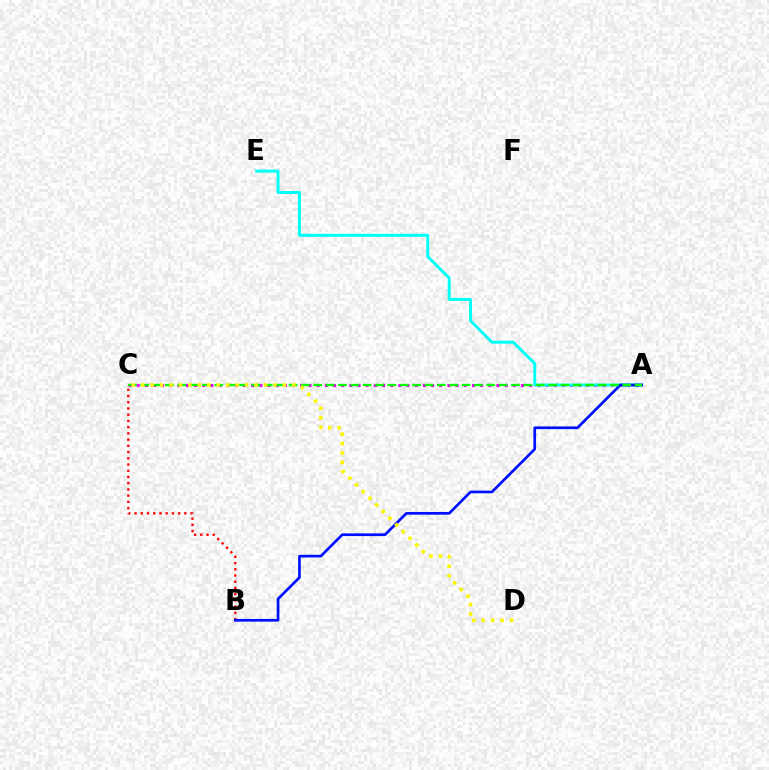{('A', 'C'): [{'color': '#ee00ff', 'line_style': 'dotted', 'thickness': 2.22}, {'color': '#08ff00', 'line_style': 'dashed', 'thickness': 1.68}], ('B', 'C'): [{'color': '#ff0000', 'line_style': 'dotted', 'thickness': 1.69}], ('A', 'E'): [{'color': '#00fff6', 'line_style': 'solid', 'thickness': 2.12}], ('A', 'B'): [{'color': '#0010ff', 'line_style': 'solid', 'thickness': 1.94}], ('C', 'D'): [{'color': '#fcf500', 'line_style': 'dotted', 'thickness': 2.57}]}